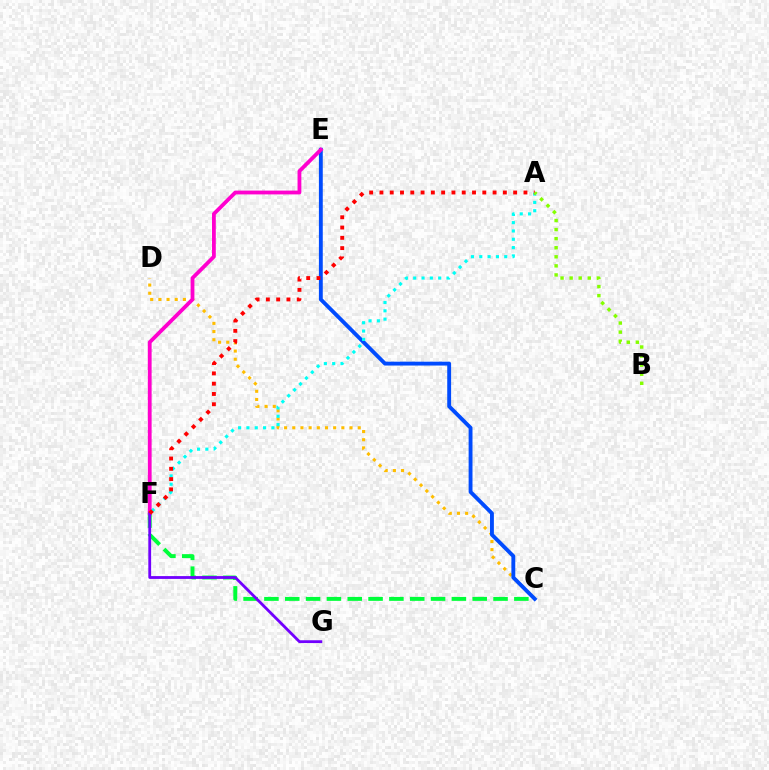{('C', 'D'): [{'color': '#ffbd00', 'line_style': 'dotted', 'thickness': 2.22}], ('C', 'E'): [{'color': '#004bff', 'line_style': 'solid', 'thickness': 2.78}], ('C', 'F'): [{'color': '#00ff39', 'line_style': 'dashed', 'thickness': 2.83}], ('E', 'F'): [{'color': '#ff00cf', 'line_style': 'solid', 'thickness': 2.74}], ('F', 'G'): [{'color': '#7200ff', 'line_style': 'solid', 'thickness': 2.02}], ('A', 'F'): [{'color': '#00fff6', 'line_style': 'dotted', 'thickness': 2.26}, {'color': '#ff0000', 'line_style': 'dotted', 'thickness': 2.79}], ('A', 'B'): [{'color': '#84ff00', 'line_style': 'dotted', 'thickness': 2.46}]}